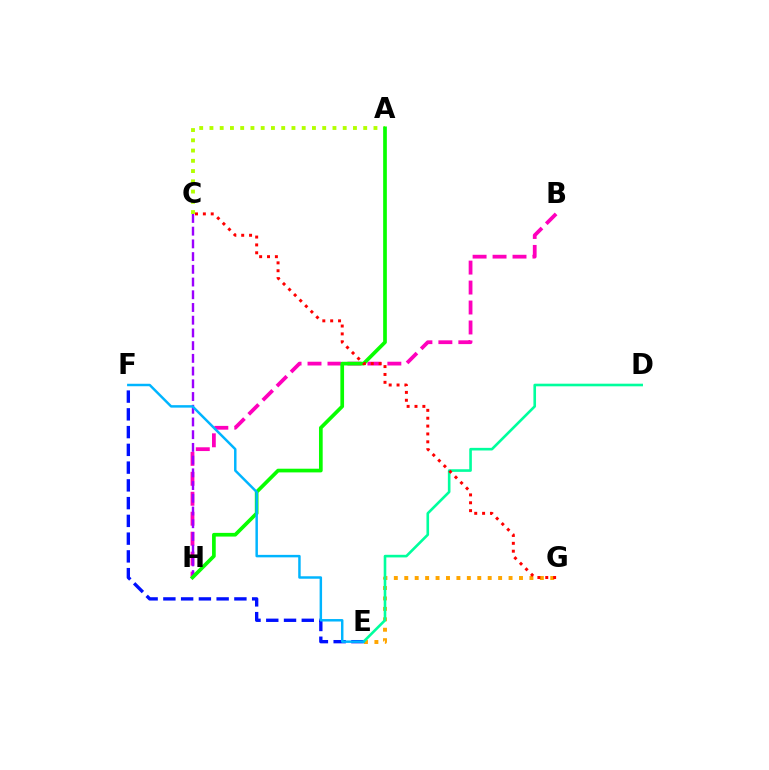{('B', 'H'): [{'color': '#ff00bd', 'line_style': 'dashed', 'thickness': 2.71}], ('E', 'F'): [{'color': '#0010ff', 'line_style': 'dashed', 'thickness': 2.41}, {'color': '#00b5ff', 'line_style': 'solid', 'thickness': 1.78}], ('E', 'G'): [{'color': '#ffa500', 'line_style': 'dotted', 'thickness': 2.83}], ('D', 'E'): [{'color': '#00ff9d', 'line_style': 'solid', 'thickness': 1.88}], ('C', 'H'): [{'color': '#9b00ff', 'line_style': 'dashed', 'thickness': 1.73}], ('A', 'C'): [{'color': '#b3ff00', 'line_style': 'dotted', 'thickness': 2.79}], ('A', 'H'): [{'color': '#08ff00', 'line_style': 'solid', 'thickness': 2.66}], ('C', 'G'): [{'color': '#ff0000', 'line_style': 'dotted', 'thickness': 2.14}]}